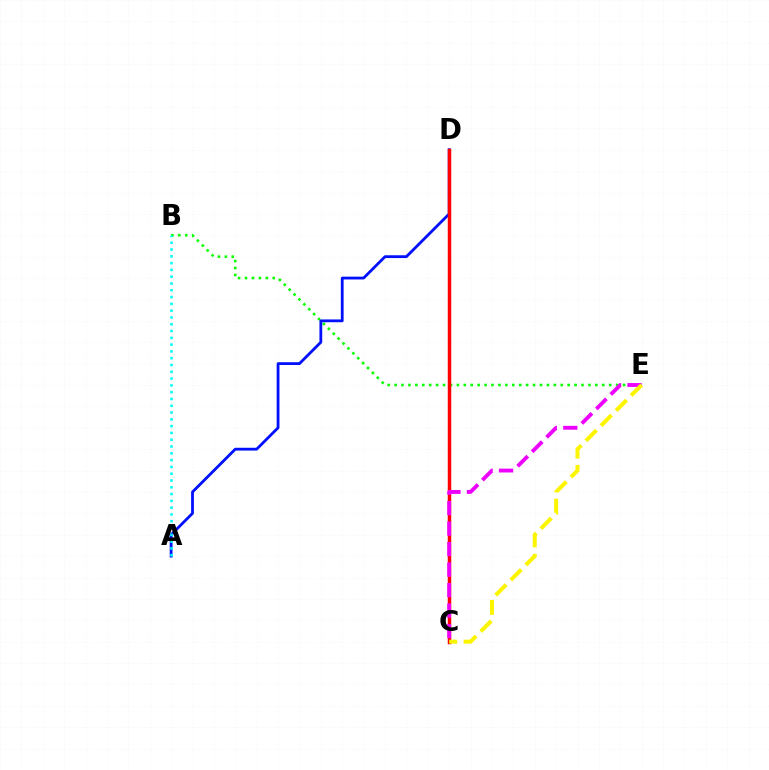{('B', 'E'): [{'color': '#08ff00', 'line_style': 'dotted', 'thickness': 1.88}], ('A', 'D'): [{'color': '#0010ff', 'line_style': 'solid', 'thickness': 2.02}], ('A', 'B'): [{'color': '#00fff6', 'line_style': 'dotted', 'thickness': 1.85}], ('C', 'D'): [{'color': '#ff0000', 'line_style': 'solid', 'thickness': 2.5}], ('C', 'E'): [{'color': '#ee00ff', 'line_style': 'dashed', 'thickness': 2.78}, {'color': '#fcf500', 'line_style': 'dashed', 'thickness': 2.89}]}